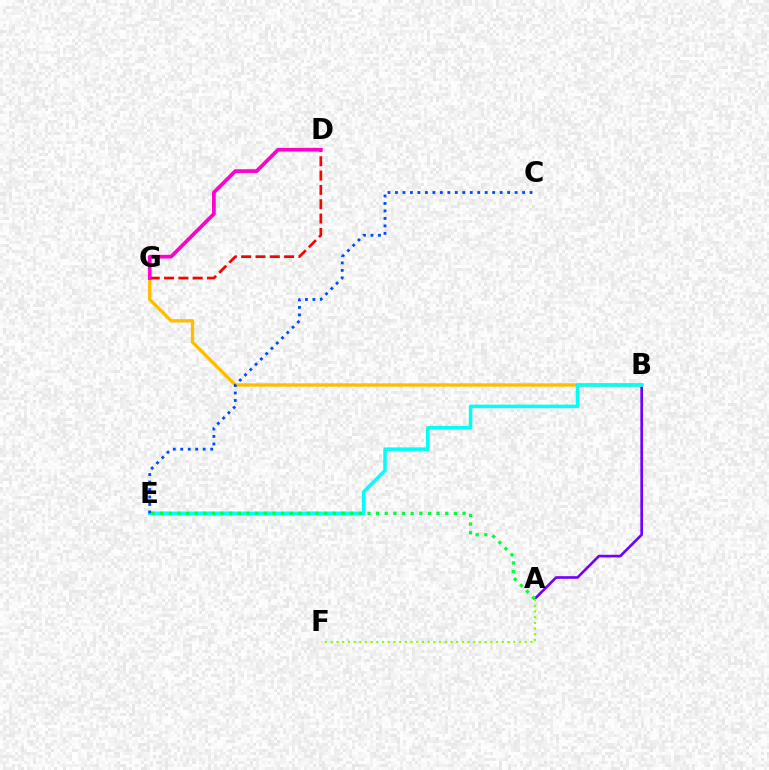{('A', 'B'): [{'color': '#7200ff', 'line_style': 'solid', 'thickness': 1.91}], ('B', 'G'): [{'color': '#ffbd00', 'line_style': 'solid', 'thickness': 2.41}], ('B', 'E'): [{'color': '#00fff6', 'line_style': 'solid', 'thickness': 2.54}], ('A', 'F'): [{'color': '#84ff00', 'line_style': 'dotted', 'thickness': 1.55}], ('D', 'G'): [{'color': '#ff0000', 'line_style': 'dashed', 'thickness': 1.95}, {'color': '#ff00cf', 'line_style': 'solid', 'thickness': 2.68}], ('A', 'E'): [{'color': '#00ff39', 'line_style': 'dotted', 'thickness': 2.35}], ('C', 'E'): [{'color': '#004bff', 'line_style': 'dotted', 'thickness': 2.03}]}